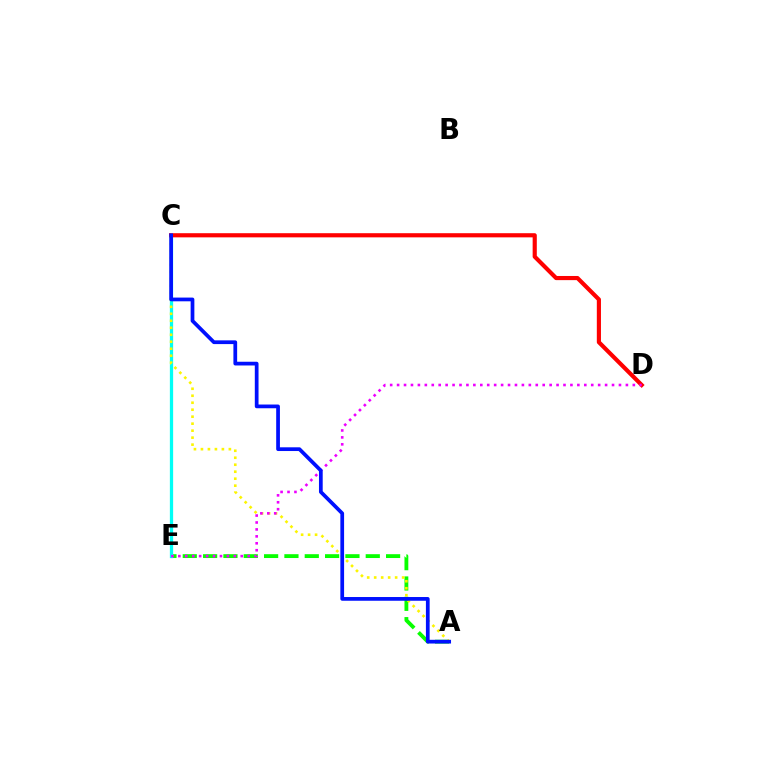{('A', 'E'): [{'color': '#08ff00', 'line_style': 'dashed', 'thickness': 2.76}], ('C', 'E'): [{'color': '#00fff6', 'line_style': 'solid', 'thickness': 2.35}], ('C', 'D'): [{'color': '#ff0000', 'line_style': 'solid', 'thickness': 2.99}], ('A', 'C'): [{'color': '#fcf500', 'line_style': 'dotted', 'thickness': 1.9}, {'color': '#0010ff', 'line_style': 'solid', 'thickness': 2.69}], ('D', 'E'): [{'color': '#ee00ff', 'line_style': 'dotted', 'thickness': 1.88}]}